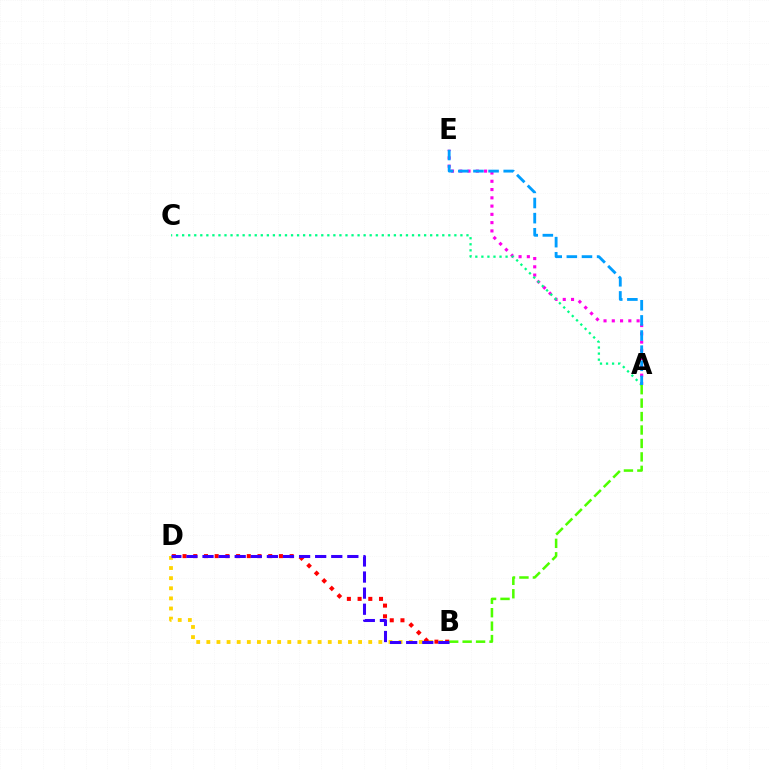{('A', 'E'): [{'color': '#ff00ed', 'line_style': 'dotted', 'thickness': 2.25}, {'color': '#009eff', 'line_style': 'dashed', 'thickness': 2.06}], ('B', 'D'): [{'color': '#ff0000', 'line_style': 'dotted', 'thickness': 2.91}, {'color': '#ffd500', 'line_style': 'dotted', 'thickness': 2.75}, {'color': '#3700ff', 'line_style': 'dashed', 'thickness': 2.19}], ('A', 'C'): [{'color': '#00ff86', 'line_style': 'dotted', 'thickness': 1.64}], ('A', 'B'): [{'color': '#4fff00', 'line_style': 'dashed', 'thickness': 1.83}]}